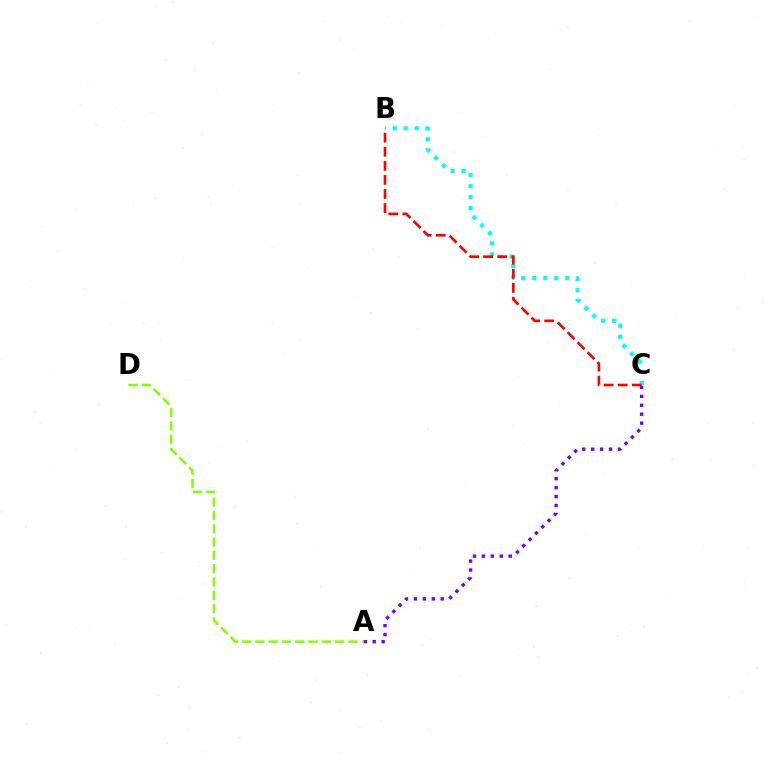{('B', 'C'): [{'color': '#00fff6', 'line_style': 'dotted', 'thickness': 2.99}, {'color': '#ff0000', 'line_style': 'dashed', 'thickness': 1.91}], ('A', 'C'): [{'color': '#7200ff', 'line_style': 'dotted', 'thickness': 2.43}], ('A', 'D'): [{'color': '#84ff00', 'line_style': 'dashed', 'thickness': 1.81}]}